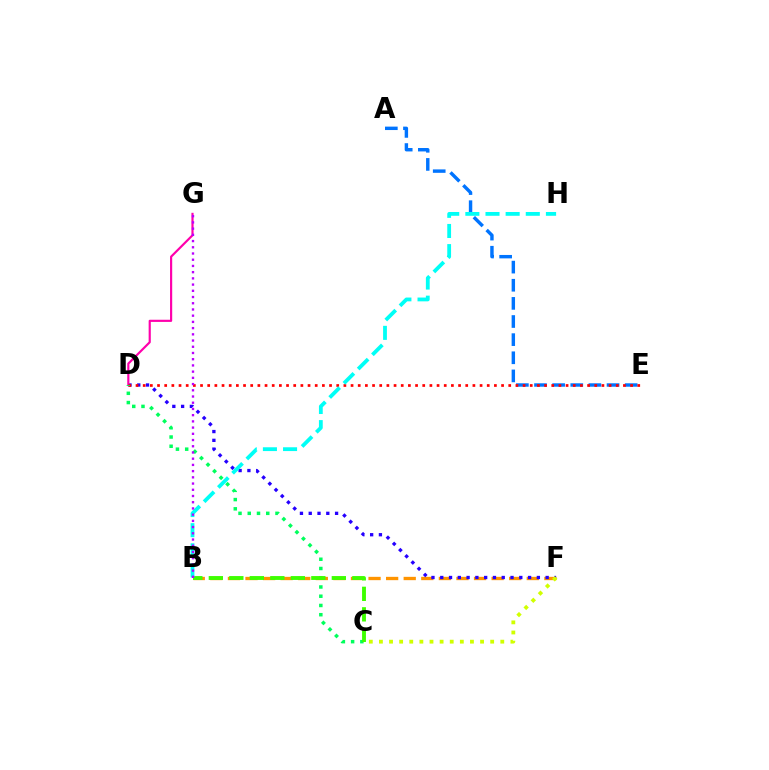{('B', 'F'): [{'color': '#ff9400', 'line_style': 'dashed', 'thickness': 2.39}], ('D', 'F'): [{'color': '#2500ff', 'line_style': 'dotted', 'thickness': 2.39}], ('D', 'G'): [{'color': '#ff00ac', 'line_style': 'solid', 'thickness': 1.56}], ('A', 'E'): [{'color': '#0074ff', 'line_style': 'dashed', 'thickness': 2.46}], ('D', 'E'): [{'color': '#ff0000', 'line_style': 'dotted', 'thickness': 1.95}], ('C', 'D'): [{'color': '#00ff5c', 'line_style': 'dotted', 'thickness': 2.51}], ('C', 'F'): [{'color': '#d1ff00', 'line_style': 'dotted', 'thickness': 2.75}], ('B', 'C'): [{'color': '#3dff00', 'line_style': 'dashed', 'thickness': 2.78}], ('B', 'H'): [{'color': '#00fff6', 'line_style': 'dashed', 'thickness': 2.74}], ('B', 'G'): [{'color': '#b900ff', 'line_style': 'dotted', 'thickness': 1.69}]}